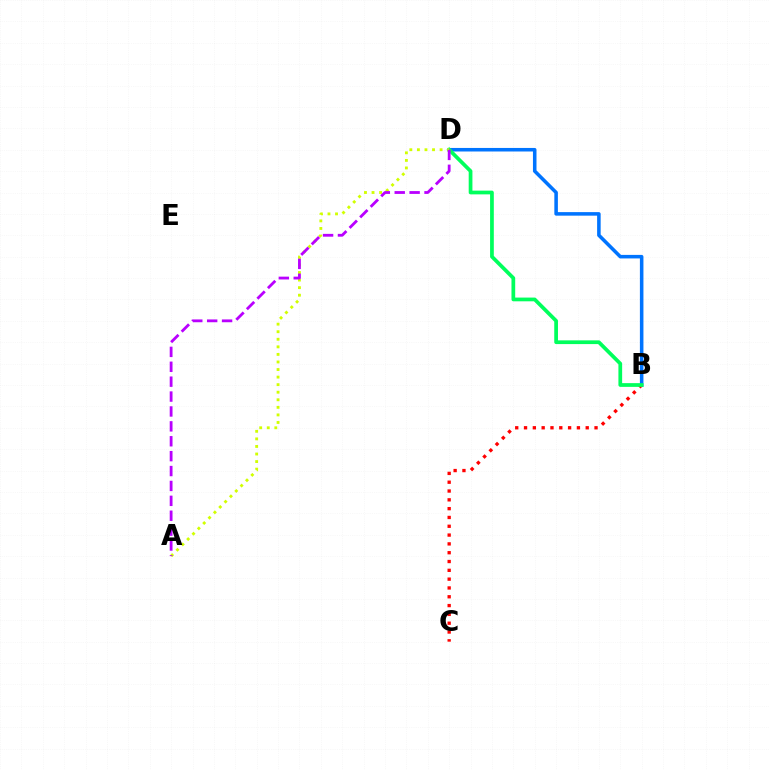{('B', 'D'): [{'color': '#0074ff', 'line_style': 'solid', 'thickness': 2.55}, {'color': '#00ff5c', 'line_style': 'solid', 'thickness': 2.69}], ('B', 'C'): [{'color': '#ff0000', 'line_style': 'dotted', 'thickness': 2.39}], ('A', 'D'): [{'color': '#d1ff00', 'line_style': 'dotted', 'thickness': 2.05}, {'color': '#b900ff', 'line_style': 'dashed', 'thickness': 2.02}]}